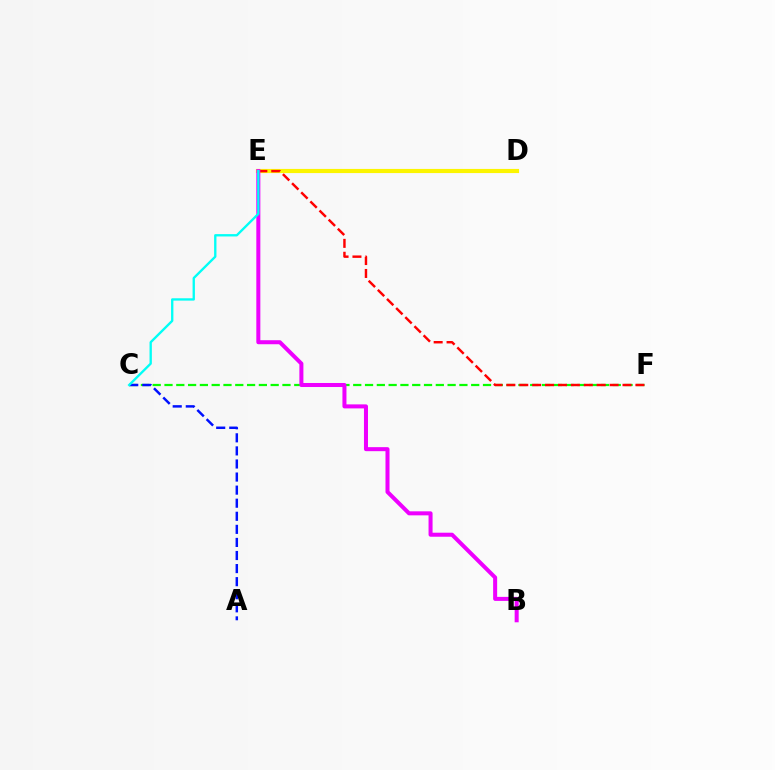{('C', 'F'): [{'color': '#08ff00', 'line_style': 'dashed', 'thickness': 1.6}], ('A', 'C'): [{'color': '#0010ff', 'line_style': 'dashed', 'thickness': 1.78}], ('D', 'E'): [{'color': '#fcf500', 'line_style': 'solid', 'thickness': 2.99}], ('E', 'F'): [{'color': '#ff0000', 'line_style': 'dashed', 'thickness': 1.75}], ('B', 'E'): [{'color': '#ee00ff', 'line_style': 'solid', 'thickness': 2.89}], ('C', 'E'): [{'color': '#00fff6', 'line_style': 'solid', 'thickness': 1.68}]}